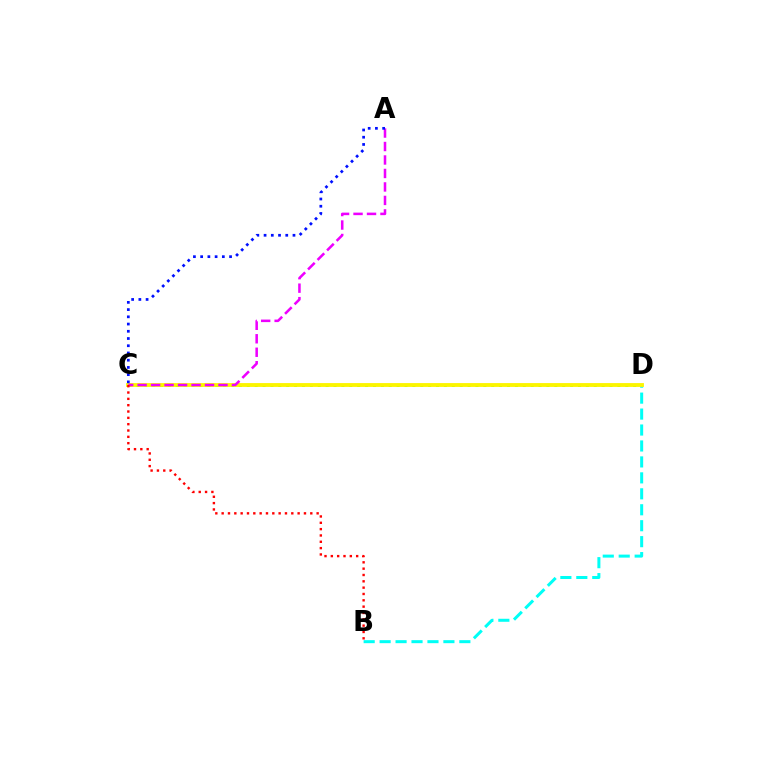{('C', 'D'): [{'color': '#08ff00', 'line_style': 'dotted', 'thickness': 2.14}, {'color': '#fcf500', 'line_style': 'solid', 'thickness': 2.76}], ('B', 'D'): [{'color': '#00fff6', 'line_style': 'dashed', 'thickness': 2.17}], ('A', 'C'): [{'color': '#ee00ff', 'line_style': 'dashed', 'thickness': 1.83}, {'color': '#0010ff', 'line_style': 'dotted', 'thickness': 1.96}], ('B', 'C'): [{'color': '#ff0000', 'line_style': 'dotted', 'thickness': 1.72}]}